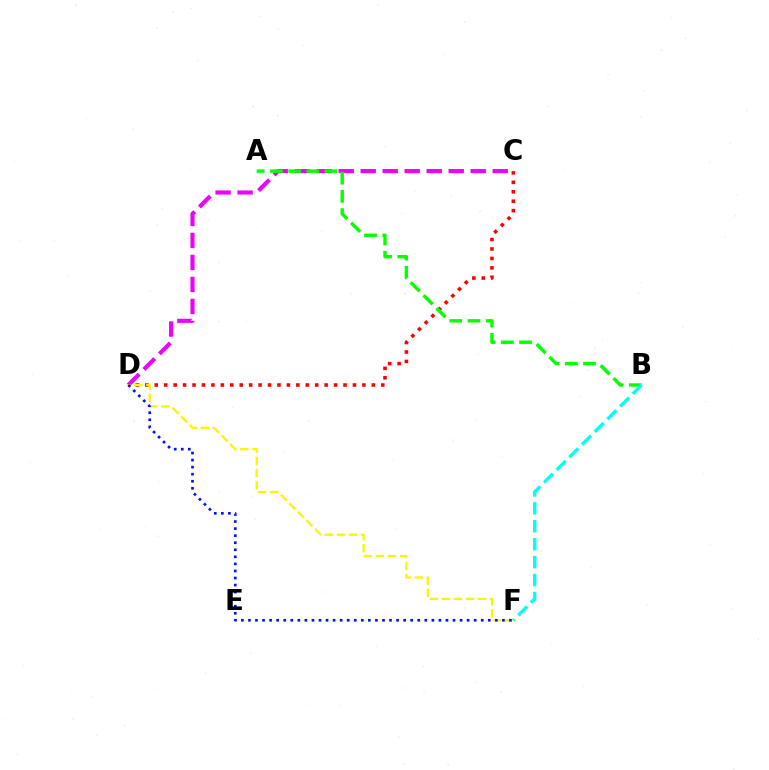{('C', 'D'): [{'color': '#ee00ff', 'line_style': 'dashed', 'thickness': 2.99}, {'color': '#ff0000', 'line_style': 'dotted', 'thickness': 2.56}], ('A', 'B'): [{'color': '#08ff00', 'line_style': 'dashed', 'thickness': 2.47}], ('D', 'F'): [{'color': '#fcf500', 'line_style': 'dashed', 'thickness': 1.64}, {'color': '#0010ff', 'line_style': 'dotted', 'thickness': 1.92}], ('B', 'F'): [{'color': '#00fff6', 'line_style': 'dashed', 'thickness': 2.44}]}